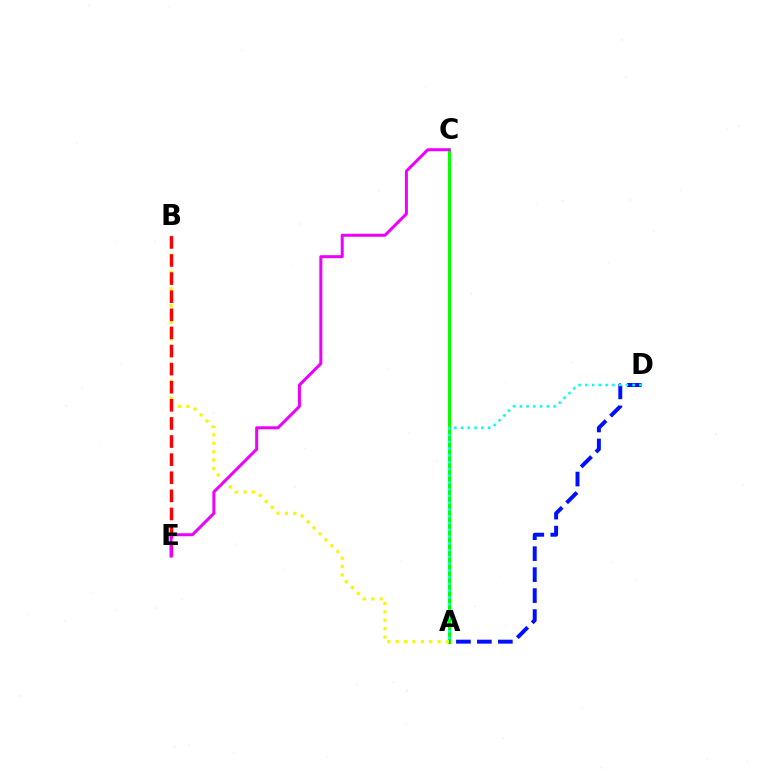{('A', 'C'): [{'color': '#08ff00', 'line_style': 'solid', 'thickness': 2.23}], ('A', 'D'): [{'color': '#0010ff', 'line_style': 'dashed', 'thickness': 2.85}, {'color': '#00fff6', 'line_style': 'dotted', 'thickness': 1.84}], ('A', 'B'): [{'color': '#fcf500', 'line_style': 'dotted', 'thickness': 2.28}], ('B', 'E'): [{'color': '#ff0000', 'line_style': 'dashed', 'thickness': 2.46}], ('C', 'E'): [{'color': '#ee00ff', 'line_style': 'solid', 'thickness': 2.16}]}